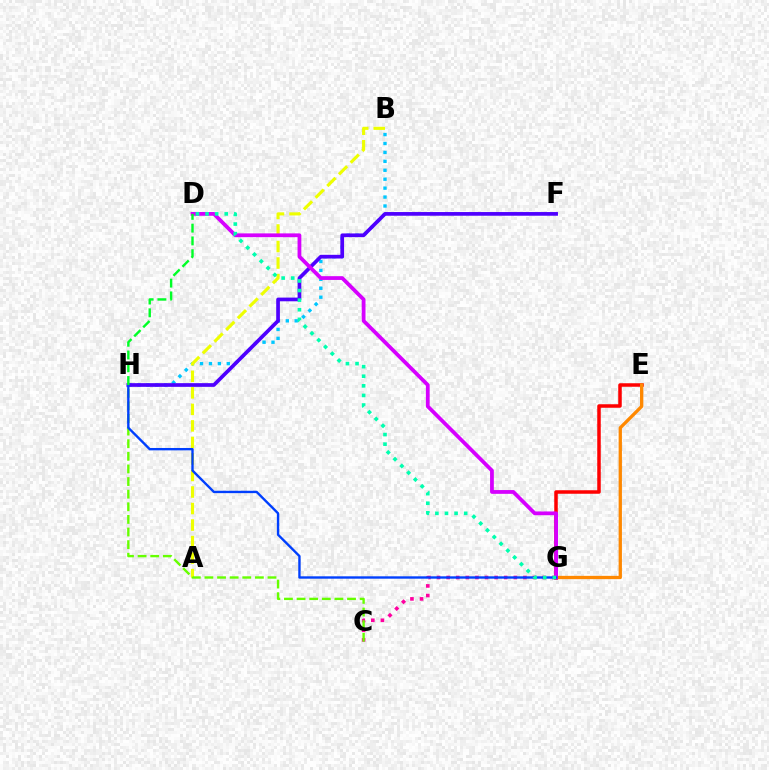{('E', 'G'): [{'color': '#ff0000', 'line_style': 'solid', 'thickness': 2.53}, {'color': '#ff8800', 'line_style': 'solid', 'thickness': 2.37}], ('B', 'H'): [{'color': '#00c7ff', 'line_style': 'dotted', 'thickness': 2.43}], ('C', 'G'): [{'color': '#ff00a0', 'line_style': 'dotted', 'thickness': 2.61}], ('F', 'H'): [{'color': '#4f00ff', 'line_style': 'solid', 'thickness': 2.66}], ('A', 'B'): [{'color': '#eeff00', 'line_style': 'dashed', 'thickness': 2.24}], ('D', 'G'): [{'color': '#d600ff', 'line_style': 'solid', 'thickness': 2.72}, {'color': '#00ffaf', 'line_style': 'dotted', 'thickness': 2.61}], ('C', 'H'): [{'color': '#66ff00', 'line_style': 'dashed', 'thickness': 1.71}], ('G', 'H'): [{'color': '#003fff', 'line_style': 'solid', 'thickness': 1.71}], ('D', 'H'): [{'color': '#00ff27', 'line_style': 'dashed', 'thickness': 1.73}]}